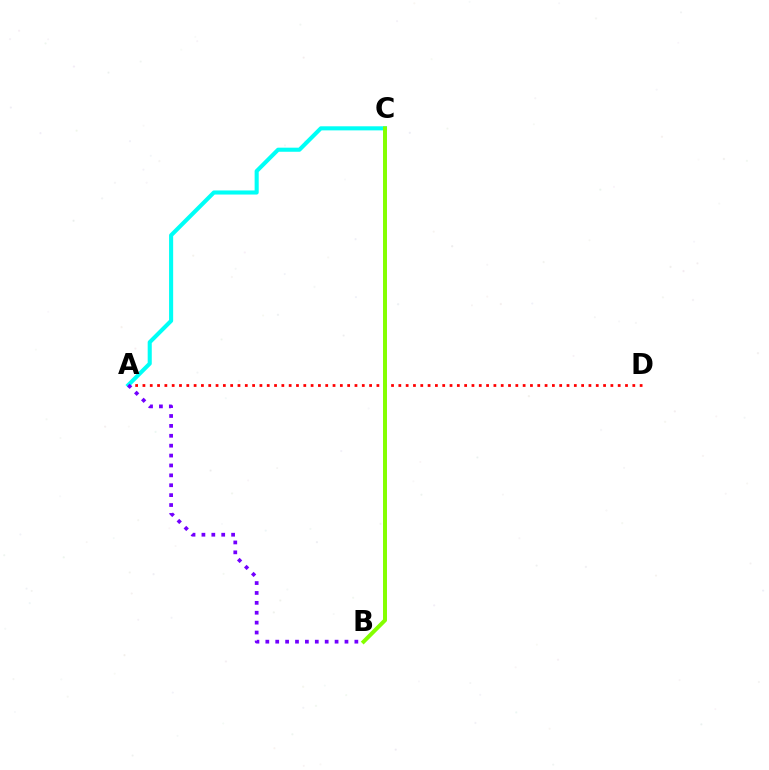{('A', 'D'): [{'color': '#ff0000', 'line_style': 'dotted', 'thickness': 1.99}], ('A', 'C'): [{'color': '#00fff6', 'line_style': 'solid', 'thickness': 2.94}], ('B', 'C'): [{'color': '#84ff00', 'line_style': 'solid', 'thickness': 2.86}], ('A', 'B'): [{'color': '#7200ff', 'line_style': 'dotted', 'thickness': 2.69}]}